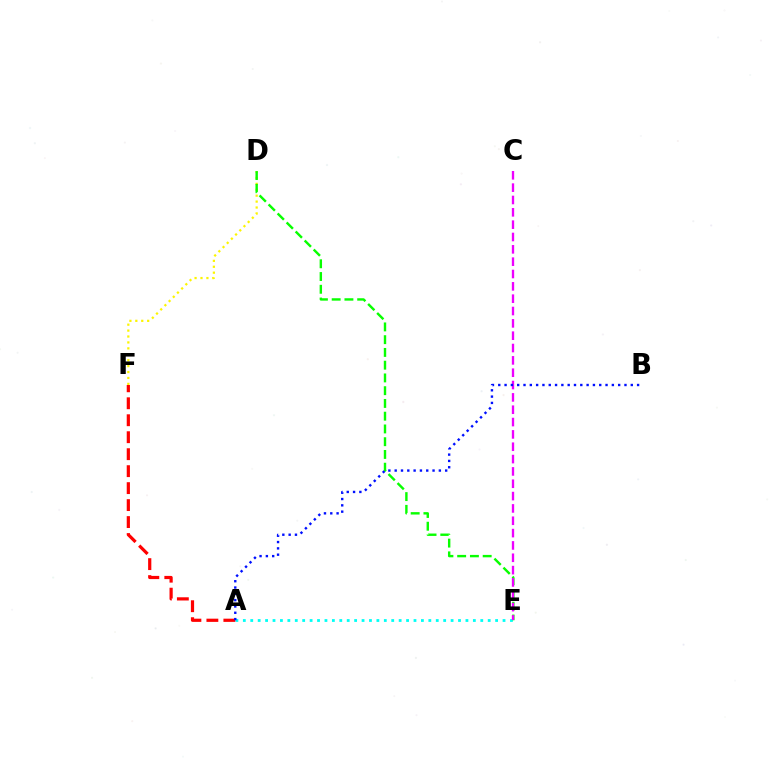{('A', 'E'): [{'color': '#00fff6', 'line_style': 'dotted', 'thickness': 2.02}], ('D', 'F'): [{'color': '#fcf500', 'line_style': 'dotted', 'thickness': 1.61}], ('D', 'E'): [{'color': '#08ff00', 'line_style': 'dashed', 'thickness': 1.73}], ('A', 'F'): [{'color': '#ff0000', 'line_style': 'dashed', 'thickness': 2.31}], ('C', 'E'): [{'color': '#ee00ff', 'line_style': 'dashed', 'thickness': 1.68}], ('A', 'B'): [{'color': '#0010ff', 'line_style': 'dotted', 'thickness': 1.71}]}